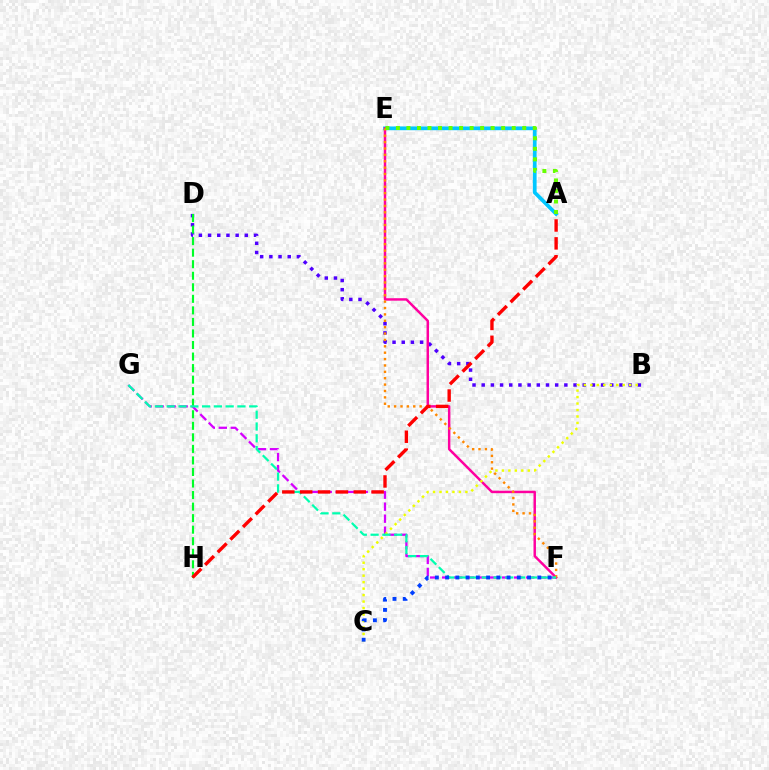{('A', 'E'): [{'color': '#00c7ff', 'line_style': 'solid', 'thickness': 2.7}, {'color': '#66ff00', 'line_style': 'dotted', 'thickness': 2.86}], ('B', 'D'): [{'color': '#4f00ff', 'line_style': 'dotted', 'thickness': 2.5}], ('D', 'H'): [{'color': '#00ff27', 'line_style': 'dashed', 'thickness': 1.57}], ('F', 'G'): [{'color': '#d600ff', 'line_style': 'dashed', 'thickness': 1.63}, {'color': '#00ffaf', 'line_style': 'dashed', 'thickness': 1.6}], ('E', 'F'): [{'color': '#ff00a0', 'line_style': 'solid', 'thickness': 1.78}, {'color': '#ff8800', 'line_style': 'dotted', 'thickness': 1.73}], ('B', 'C'): [{'color': '#eeff00', 'line_style': 'dotted', 'thickness': 1.76}], ('A', 'H'): [{'color': '#ff0000', 'line_style': 'dashed', 'thickness': 2.43}], ('C', 'F'): [{'color': '#003fff', 'line_style': 'dotted', 'thickness': 2.78}]}